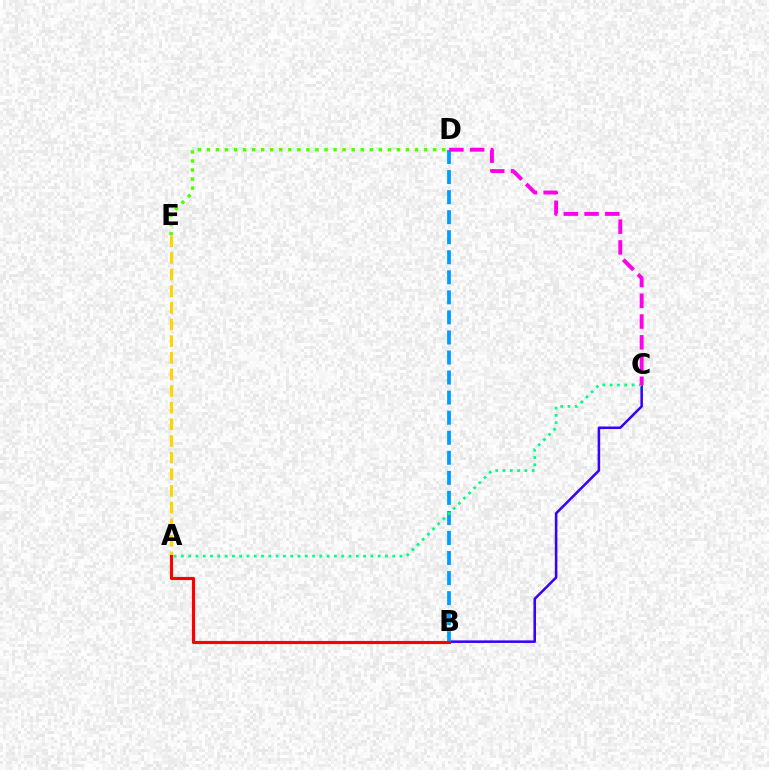{('B', 'C'): [{'color': '#3700ff', 'line_style': 'solid', 'thickness': 1.84}], ('A', 'E'): [{'color': '#ffd500', 'line_style': 'dashed', 'thickness': 2.26}], ('B', 'D'): [{'color': '#009eff', 'line_style': 'dashed', 'thickness': 2.72}], ('A', 'C'): [{'color': '#00ff86', 'line_style': 'dotted', 'thickness': 1.98}], ('C', 'D'): [{'color': '#ff00ed', 'line_style': 'dashed', 'thickness': 2.82}], ('D', 'E'): [{'color': '#4fff00', 'line_style': 'dotted', 'thickness': 2.46}], ('A', 'B'): [{'color': '#ff0000', 'line_style': 'solid', 'thickness': 2.27}]}